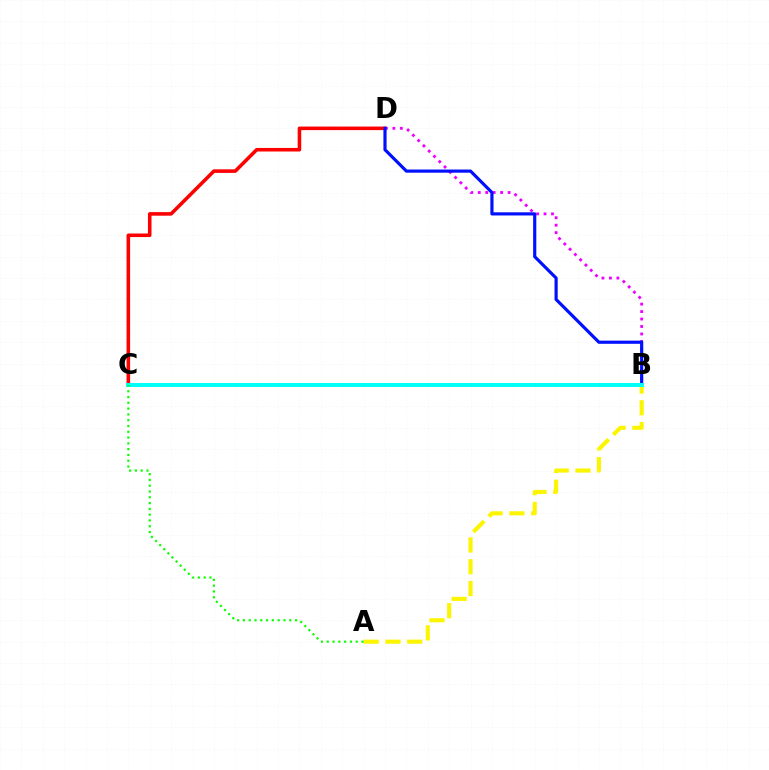{('C', 'D'): [{'color': '#ff0000', 'line_style': 'solid', 'thickness': 2.56}], ('A', 'B'): [{'color': '#fcf500', 'line_style': 'dashed', 'thickness': 2.96}], ('B', 'D'): [{'color': '#ee00ff', 'line_style': 'dotted', 'thickness': 2.03}, {'color': '#0010ff', 'line_style': 'solid', 'thickness': 2.28}], ('B', 'C'): [{'color': '#00fff6', 'line_style': 'solid', 'thickness': 2.85}], ('A', 'C'): [{'color': '#08ff00', 'line_style': 'dotted', 'thickness': 1.57}]}